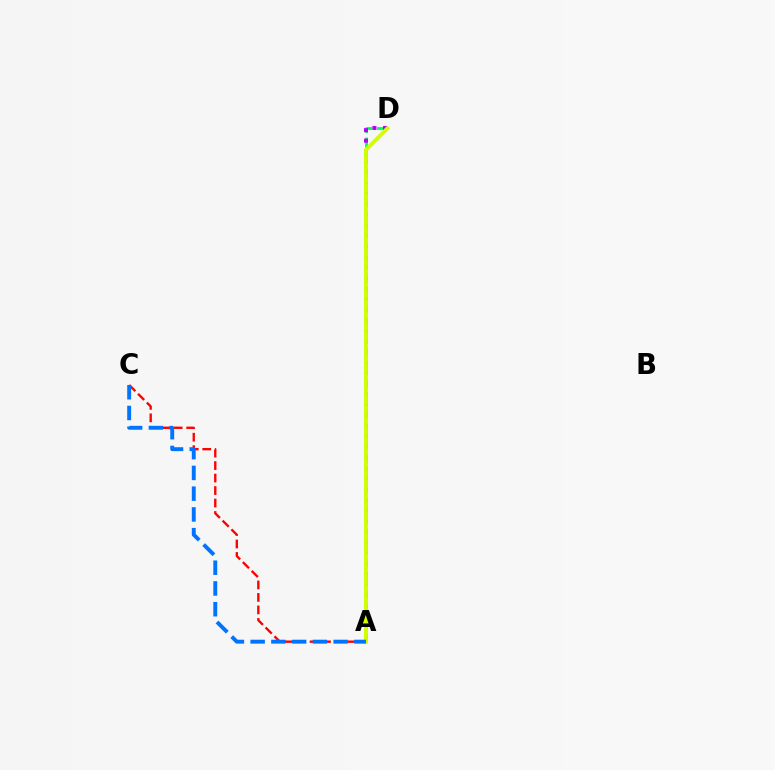{('A', 'C'): [{'color': '#ff0000', 'line_style': 'dashed', 'thickness': 1.7}, {'color': '#0074ff', 'line_style': 'dashed', 'thickness': 2.82}], ('A', 'D'): [{'color': '#00ff5c', 'line_style': 'dashed', 'thickness': 2.04}, {'color': '#b900ff', 'line_style': 'dotted', 'thickness': 2.87}, {'color': '#d1ff00', 'line_style': 'solid', 'thickness': 2.81}]}